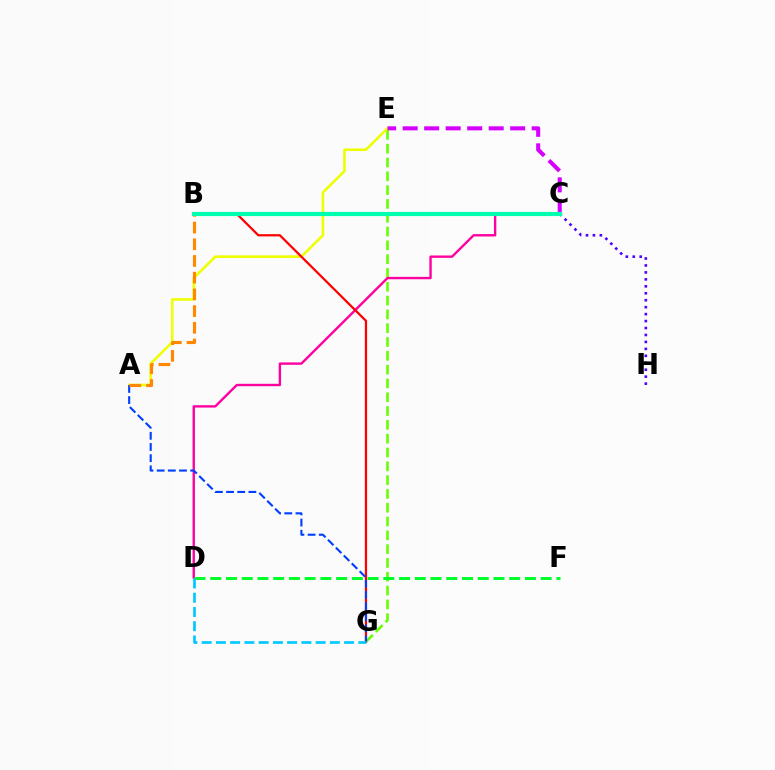{('C', 'H'): [{'color': '#4f00ff', 'line_style': 'dotted', 'thickness': 1.89}], ('E', 'G'): [{'color': '#66ff00', 'line_style': 'dashed', 'thickness': 1.88}], ('C', 'D'): [{'color': '#ff00a0', 'line_style': 'solid', 'thickness': 1.71}], ('A', 'E'): [{'color': '#eeff00', 'line_style': 'solid', 'thickness': 1.87}], ('D', 'F'): [{'color': '#00ff27', 'line_style': 'dashed', 'thickness': 2.14}], ('C', 'E'): [{'color': '#d600ff', 'line_style': 'dashed', 'thickness': 2.92}], ('B', 'G'): [{'color': '#ff0000', 'line_style': 'solid', 'thickness': 1.62}], ('A', 'G'): [{'color': '#003fff', 'line_style': 'dashed', 'thickness': 1.52}], ('A', 'B'): [{'color': '#ff8800', 'line_style': 'dashed', 'thickness': 2.27}], ('B', 'C'): [{'color': '#00ffaf', 'line_style': 'solid', 'thickness': 2.99}], ('D', 'G'): [{'color': '#00c7ff', 'line_style': 'dashed', 'thickness': 1.93}]}